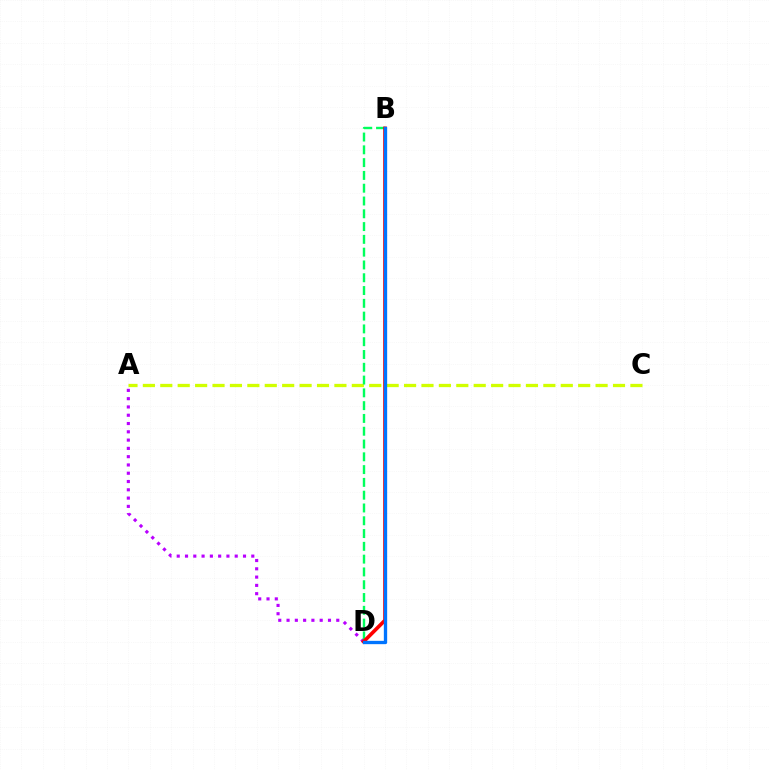{('A', 'C'): [{'color': '#d1ff00', 'line_style': 'dashed', 'thickness': 2.37}], ('A', 'D'): [{'color': '#b900ff', 'line_style': 'dotted', 'thickness': 2.25}], ('B', 'D'): [{'color': '#00ff5c', 'line_style': 'dashed', 'thickness': 1.74}, {'color': '#ff0000', 'line_style': 'solid', 'thickness': 2.63}, {'color': '#0074ff', 'line_style': 'solid', 'thickness': 2.39}]}